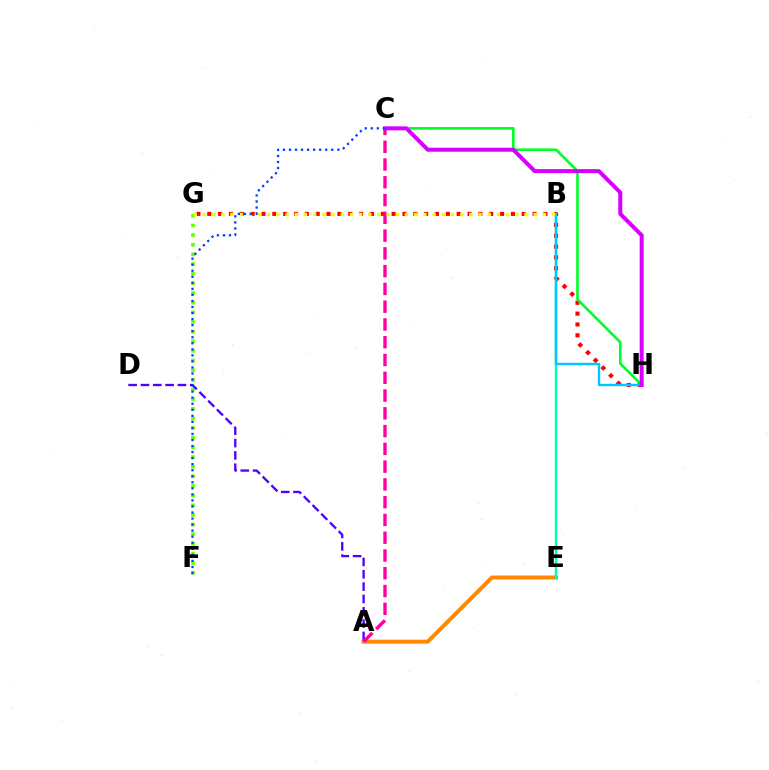{('A', 'E'): [{'color': '#ff8800', 'line_style': 'solid', 'thickness': 2.86}], ('F', 'G'): [{'color': '#66ff00', 'line_style': 'dotted', 'thickness': 2.62}], ('B', 'E'): [{'color': '#00ffaf', 'line_style': 'solid', 'thickness': 1.76}], ('G', 'H'): [{'color': '#ff0000', 'line_style': 'dotted', 'thickness': 2.95}], ('C', 'H'): [{'color': '#00ff27', 'line_style': 'solid', 'thickness': 1.89}, {'color': '#d600ff', 'line_style': 'solid', 'thickness': 2.88}], ('A', 'D'): [{'color': '#4f00ff', 'line_style': 'dashed', 'thickness': 1.68}], ('B', 'H'): [{'color': '#00c7ff', 'line_style': 'solid', 'thickness': 1.73}], ('A', 'C'): [{'color': '#ff00a0', 'line_style': 'dashed', 'thickness': 2.41}], ('B', 'G'): [{'color': '#eeff00', 'line_style': 'dotted', 'thickness': 2.5}], ('C', 'F'): [{'color': '#003fff', 'line_style': 'dotted', 'thickness': 1.64}]}